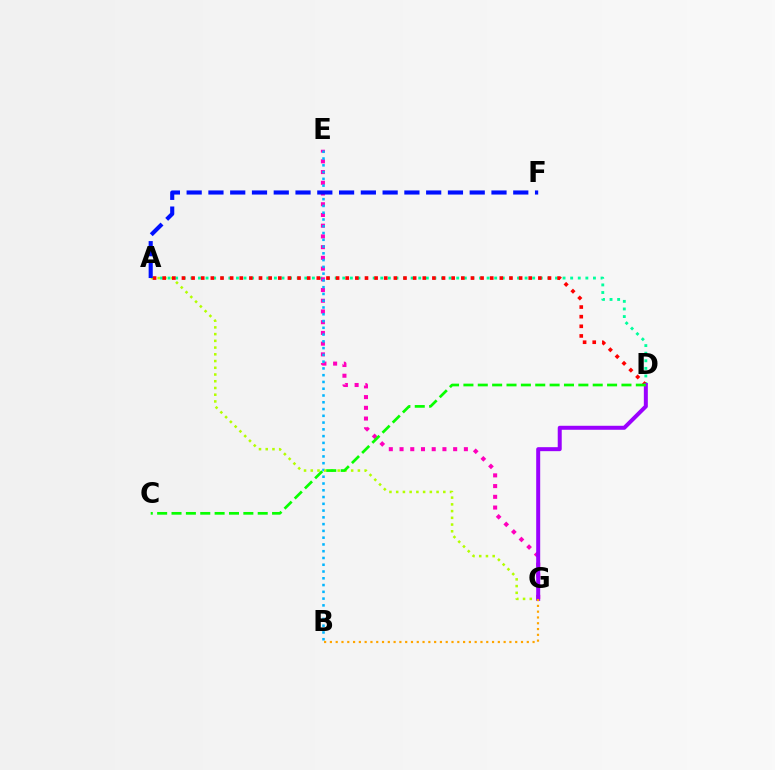{('A', 'D'): [{'color': '#00ff9d', 'line_style': 'dotted', 'thickness': 2.06}, {'color': '#ff0000', 'line_style': 'dotted', 'thickness': 2.62}], ('E', 'G'): [{'color': '#ff00bd', 'line_style': 'dotted', 'thickness': 2.91}], ('B', 'E'): [{'color': '#00b5ff', 'line_style': 'dotted', 'thickness': 1.84}], ('A', 'G'): [{'color': '#b3ff00', 'line_style': 'dotted', 'thickness': 1.83}], ('D', 'G'): [{'color': '#9b00ff', 'line_style': 'solid', 'thickness': 2.87}], ('C', 'D'): [{'color': '#08ff00', 'line_style': 'dashed', 'thickness': 1.95}], ('A', 'F'): [{'color': '#0010ff', 'line_style': 'dashed', 'thickness': 2.96}], ('B', 'G'): [{'color': '#ffa500', 'line_style': 'dotted', 'thickness': 1.57}]}